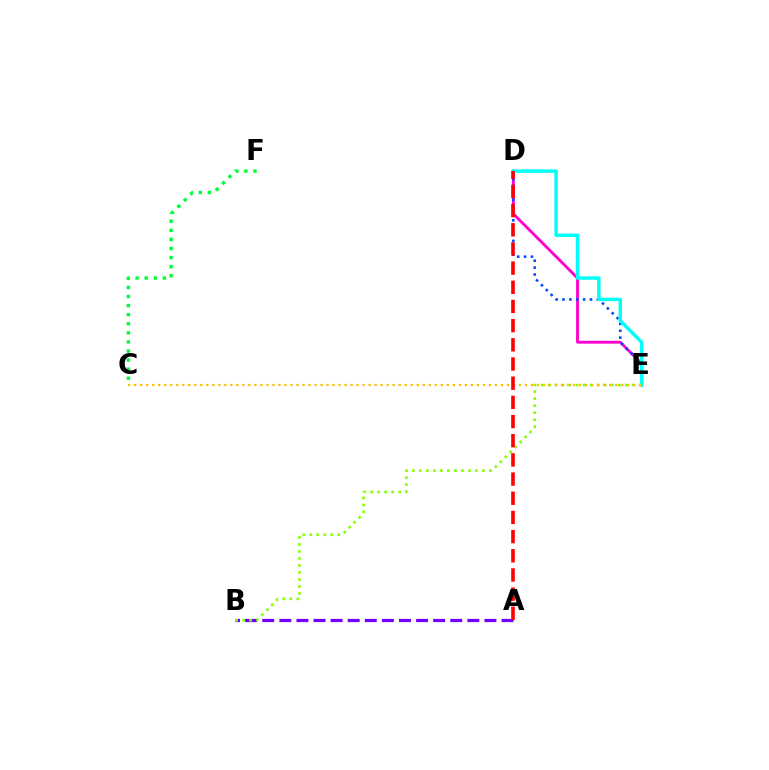{('D', 'E'): [{'color': '#ff00cf', 'line_style': 'solid', 'thickness': 2.04}, {'color': '#004bff', 'line_style': 'dotted', 'thickness': 1.87}, {'color': '#00fff6', 'line_style': 'solid', 'thickness': 2.5}], ('A', 'B'): [{'color': '#7200ff', 'line_style': 'dashed', 'thickness': 2.32}], ('B', 'E'): [{'color': '#84ff00', 'line_style': 'dotted', 'thickness': 1.9}], ('C', 'E'): [{'color': '#ffbd00', 'line_style': 'dotted', 'thickness': 1.63}], ('A', 'D'): [{'color': '#ff0000', 'line_style': 'dashed', 'thickness': 2.61}], ('C', 'F'): [{'color': '#00ff39', 'line_style': 'dotted', 'thickness': 2.47}]}